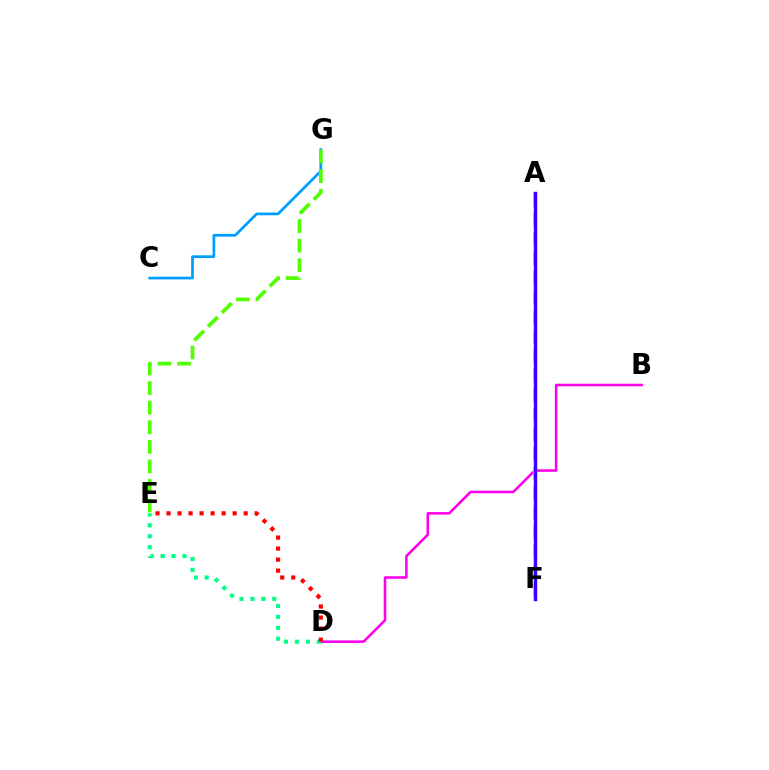{('B', 'D'): [{'color': '#ff00ed', 'line_style': 'solid', 'thickness': 1.84}], ('D', 'E'): [{'color': '#00ff86', 'line_style': 'dotted', 'thickness': 2.97}, {'color': '#ff0000', 'line_style': 'dotted', 'thickness': 2.99}], ('A', 'F'): [{'color': '#ffd500', 'line_style': 'dashed', 'thickness': 2.65}, {'color': '#3700ff', 'line_style': 'solid', 'thickness': 2.45}], ('C', 'G'): [{'color': '#009eff', 'line_style': 'solid', 'thickness': 1.97}], ('E', 'G'): [{'color': '#4fff00', 'line_style': 'dashed', 'thickness': 2.66}]}